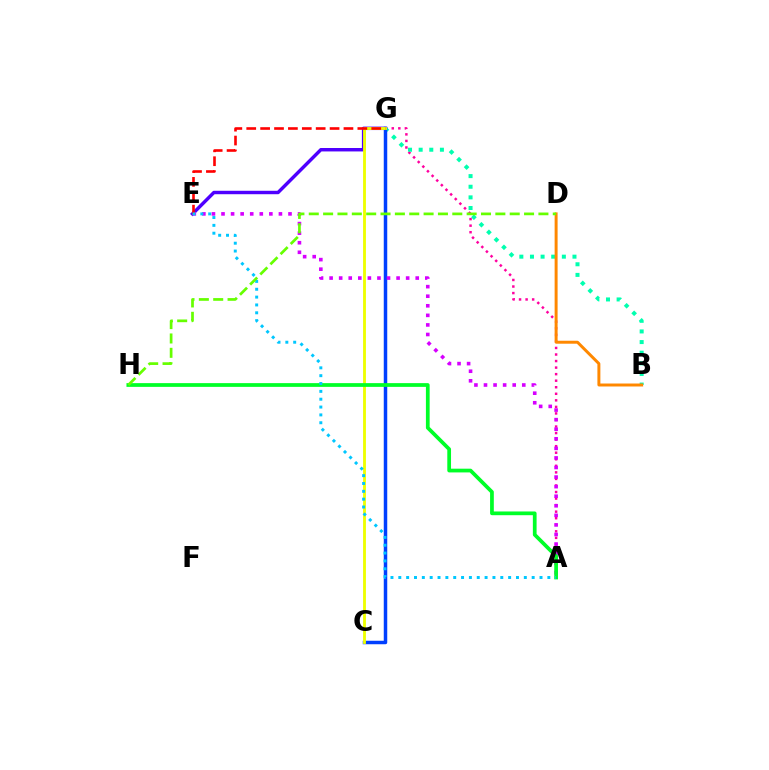{('A', 'G'): [{'color': '#ff00a0', 'line_style': 'dotted', 'thickness': 1.78}], ('B', 'G'): [{'color': '#00ffaf', 'line_style': 'dotted', 'thickness': 2.89}], ('E', 'G'): [{'color': '#4f00ff', 'line_style': 'solid', 'thickness': 2.47}, {'color': '#ff0000', 'line_style': 'dashed', 'thickness': 1.89}], ('B', 'D'): [{'color': '#ff8800', 'line_style': 'solid', 'thickness': 2.14}], ('C', 'G'): [{'color': '#003fff', 'line_style': 'solid', 'thickness': 2.51}, {'color': '#eeff00', 'line_style': 'solid', 'thickness': 2.04}], ('A', 'E'): [{'color': '#d600ff', 'line_style': 'dotted', 'thickness': 2.6}, {'color': '#00c7ff', 'line_style': 'dotted', 'thickness': 2.13}], ('A', 'H'): [{'color': '#00ff27', 'line_style': 'solid', 'thickness': 2.69}], ('D', 'H'): [{'color': '#66ff00', 'line_style': 'dashed', 'thickness': 1.95}]}